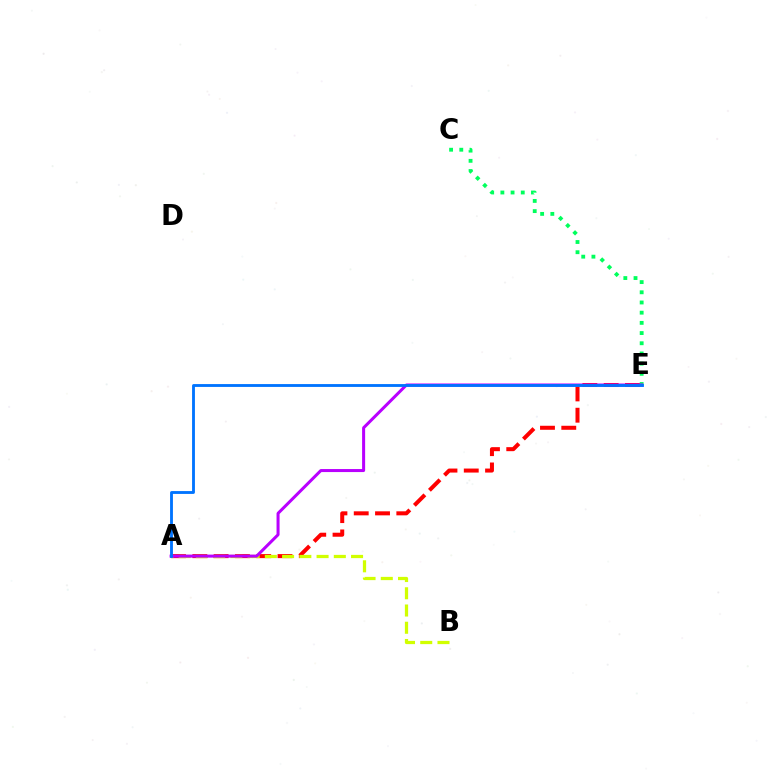{('A', 'E'): [{'color': '#ff0000', 'line_style': 'dashed', 'thickness': 2.89}, {'color': '#b900ff', 'line_style': 'solid', 'thickness': 2.18}, {'color': '#0074ff', 'line_style': 'solid', 'thickness': 2.05}], ('A', 'B'): [{'color': '#d1ff00', 'line_style': 'dashed', 'thickness': 2.34}], ('C', 'E'): [{'color': '#00ff5c', 'line_style': 'dotted', 'thickness': 2.77}]}